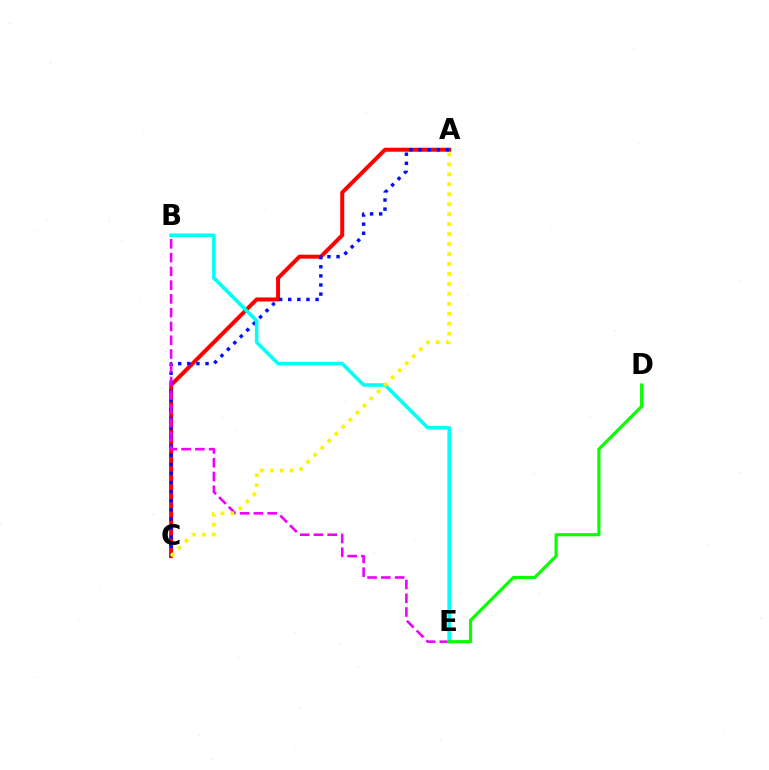{('A', 'C'): [{'color': '#ff0000', 'line_style': 'solid', 'thickness': 2.87}, {'color': '#0010ff', 'line_style': 'dotted', 'thickness': 2.47}, {'color': '#fcf500', 'line_style': 'dotted', 'thickness': 2.71}], ('B', 'E'): [{'color': '#ee00ff', 'line_style': 'dashed', 'thickness': 1.87}, {'color': '#00fff6', 'line_style': 'solid', 'thickness': 2.58}], ('D', 'E'): [{'color': '#08ff00', 'line_style': 'solid', 'thickness': 2.28}]}